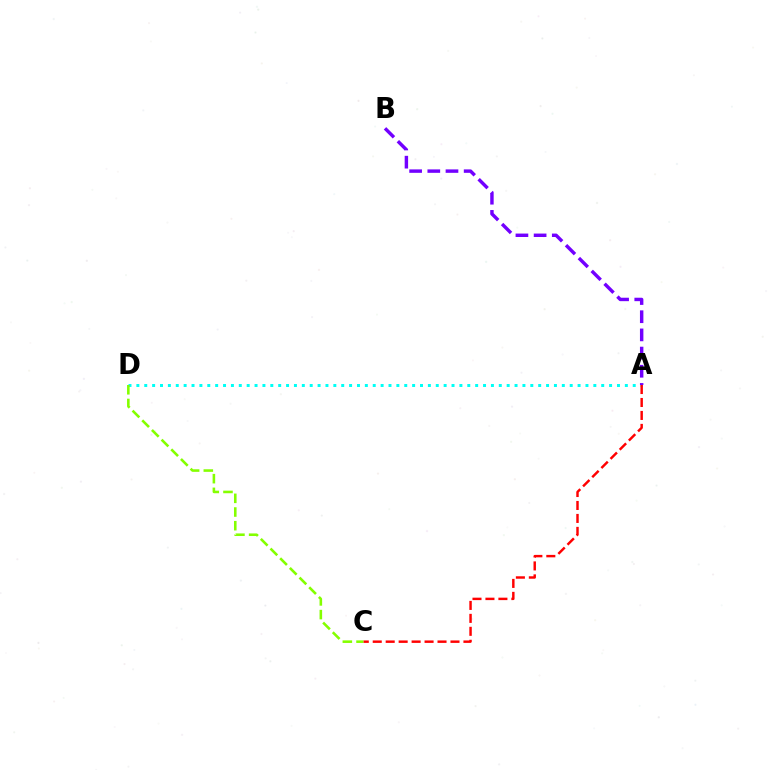{('A', 'D'): [{'color': '#00fff6', 'line_style': 'dotted', 'thickness': 2.14}], ('C', 'D'): [{'color': '#84ff00', 'line_style': 'dashed', 'thickness': 1.86}], ('A', 'B'): [{'color': '#7200ff', 'line_style': 'dashed', 'thickness': 2.47}], ('A', 'C'): [{'color': '#ff0000', 'line_style': 'dashed', 'thickness': 1.76}]}